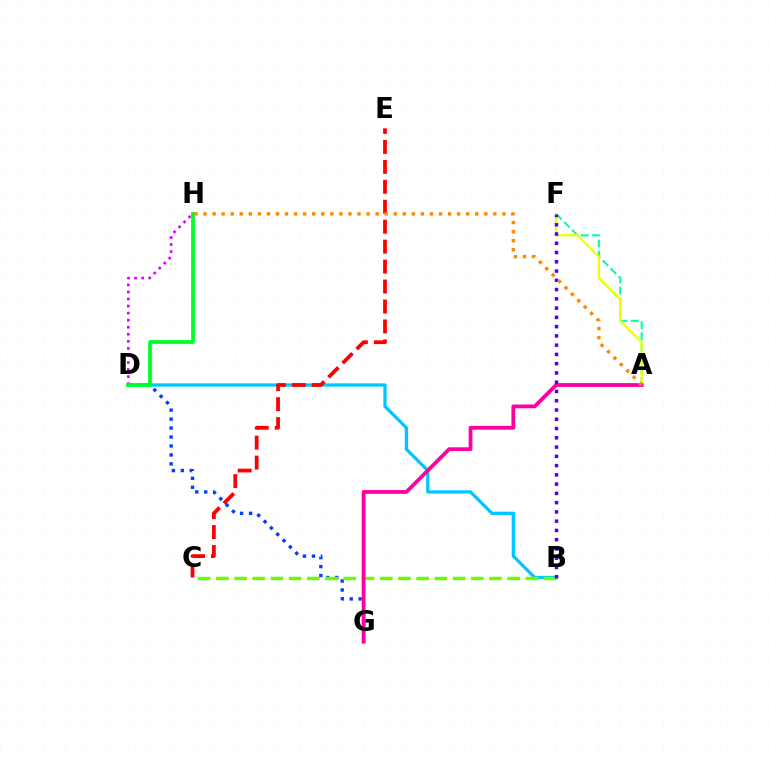{('D', 'G'): [{'color': '#003fff', 'line_style': 'dotted', 'thickness': 2.43}], ('A', 'F'): [{'color': '#00ffaf', 'line_style': 'dashed', 'thickness': 1.52}, {'color': '#eeff00', 'line_style': 'solid', 'thickness': 1.62}], ('B', 'D'): [{'color': '#00c7ff', 'line_style': 'solid', 'thickness': 2.37}], ('B', 'C'): [{'color': '#66ff00', 'line_style': 'dashed', 'thickness': 2.47}], ('D', 'H'): [{'color': '#d600ff', 'line_style': 'dotted', 'thickness': 1.92}, {'color': '#00ff27', 'line_style': 'solid', 'thickness': 2.7}], ('C', 'E'): [{'color': '#ff0000', 'line_style': 'dashed', 'thickness': 2.71}], ('A', 'G'): [{'color': '#ff00a0', 'line_style': 'solid', 'thickness': 2.73}], ('B', 'F'): [{'color': '#4f00ff', 'line_style': 'dotted', 'thickness': 2.52}], ('A', 'H'): [{'color': '#ff8800', 'line_style': 'dotted', 'thickness': 2.46}]}